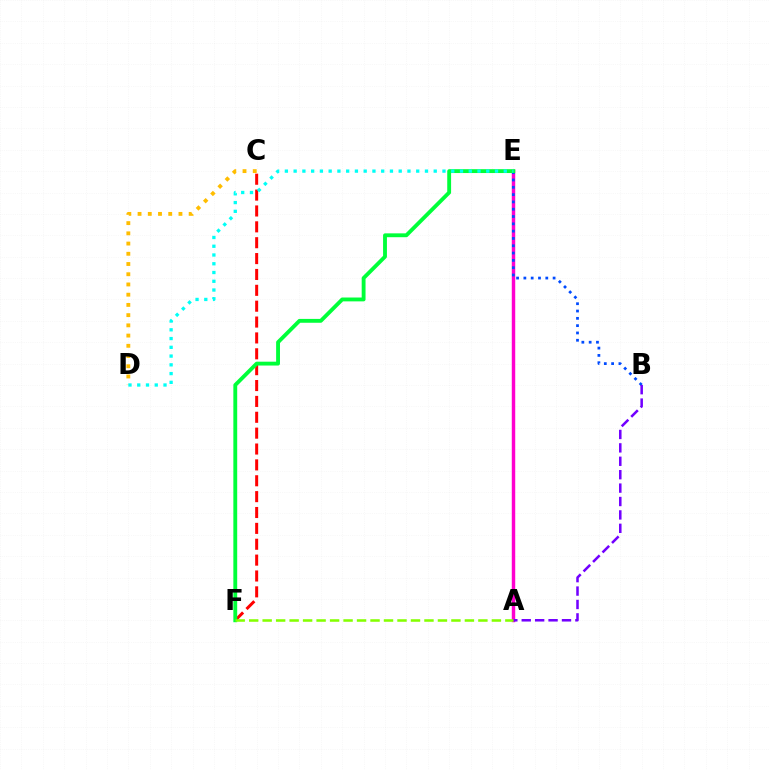{('A', 'E'): [{'color': '#ff00cf', 'line_style': 'solid', 'thickness': 2.48}], ('C', 'D'): [{'color': '#ffbd00', 'line_style': 'dotted', 'thickness': 2.78}], ('C', 'F'): [{'color': '#ff0000', 'line_style': 'dashed', 'thickness': 2.16}], ('B', 'E'): [{'color': '#004bff', 'line_style': 'dotted', 'thickness': 1.99}], ('E', 'F'): [{'color': '#00ff39', 'line_style': 'solid', 'thickness': 2.78}], ('A', 'B'): [{'color': '#7200ff', 'line_style': 'dashed', 'thickness': 1.82}], ('D', 'E'): [{'color': '#00fff6', 'line_style': 'dotted', 'thickness': 2.38}], ('A', 'F'): [{'color': '#84ff00', 'line_style': 'dashed', 'thickness': 1.83}]}